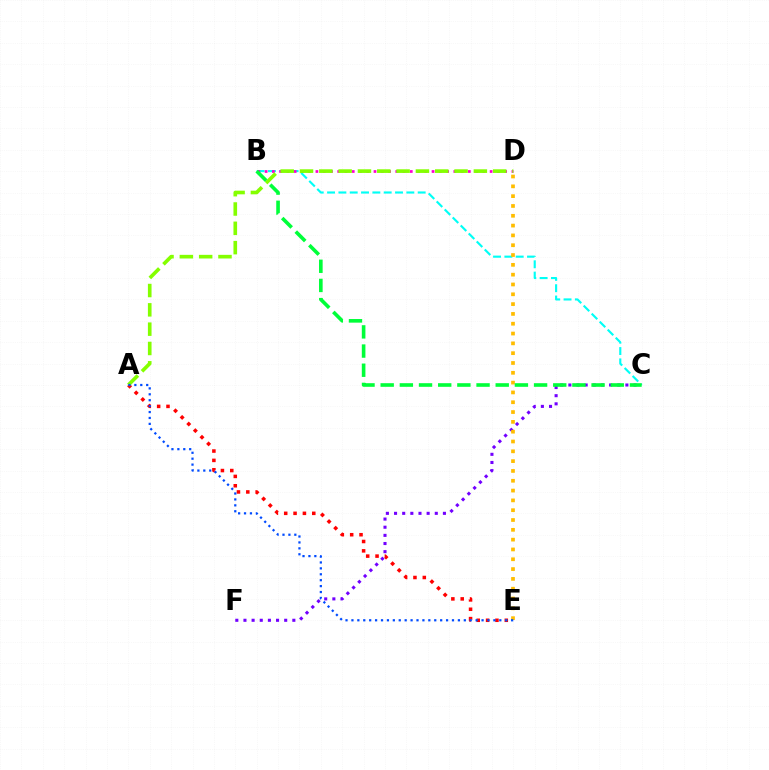{('B', 'C'): [{'color': '#00fff6', 'line_style': 'dashed', 'thickness': 1.54}, {'color': '#00ff39', 'line_style': 'dashed', 'thickness': 2.6}], ('B', 'D'): [{'color': '#ff00cf', 'line_style': 'dotted', 'thickness': 1.97}], ('A', 'E'): [{'color': '#ff0000', 'line_style': 'dotted', 'thickness': 2.54}, {'color': '#004bff', 'line_style': 'dotted', 'thickness': 1.61}], ('C', 'F'): [{'color': '#7200ff', 'line_style': 'dotted', 'thickness': 2.21}], ('D', 'E'): [{'color': '#ffbd00', 'line_style': 'dotted', 'thickness': 2.67}], ('A', 'D'): [{'color': '#84ff00', 'line_style': 'dashed', 'thickness': 2.62}]}